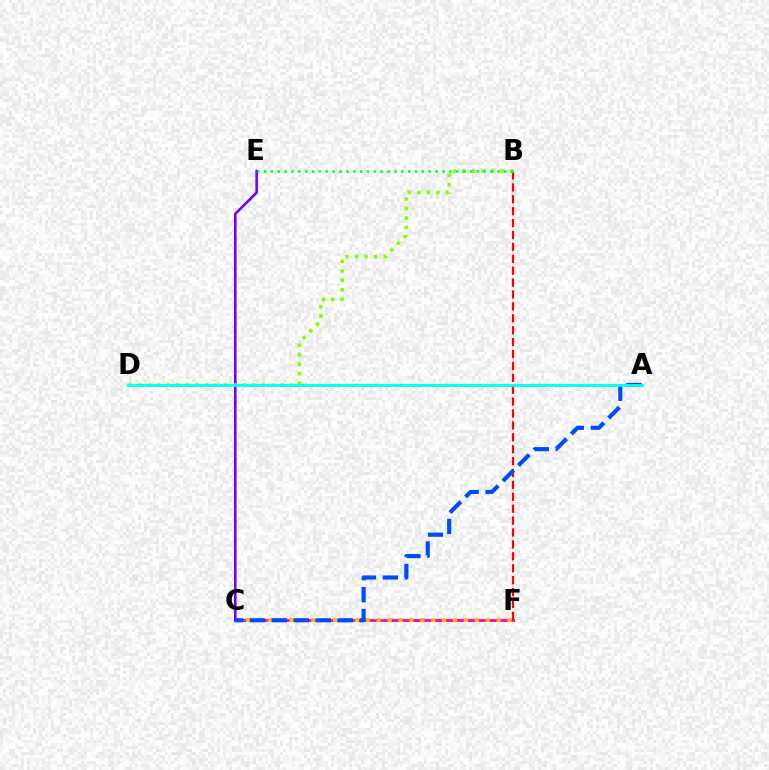{('C', 'F'): [{'color': '#ff00cf', 'line_style': 'solid', 'thickness': 2.05}, {'color': '#ffbd00', 'line_style': 'dotted', 'thickness': 2.96}], ('B', 'F'): [{'color': '#ff0000', 'line_style': 'dashed', 'thickness': 1.62}], ('C', 'E'): [{'color': '#7200ff', 'line_style': 'solid', 'thickness': 1.87}], ('B', 'D'): [{'color': '#84ff00', 'line_style': 'dotted', 'thickness': 2.58}], ('A', 'C'): [{'color': '#004bff', 'line_style': 'dashed', 'thickness': 2.98}], ('B', 'E'): [{'color': '#00ff39', 'line_style': 'dotted', 'thickness': 1.87}], ('A', 'D'): [{'color': '#00fff6', 'line_style': 'solid', 'thickness': 2.06}]}